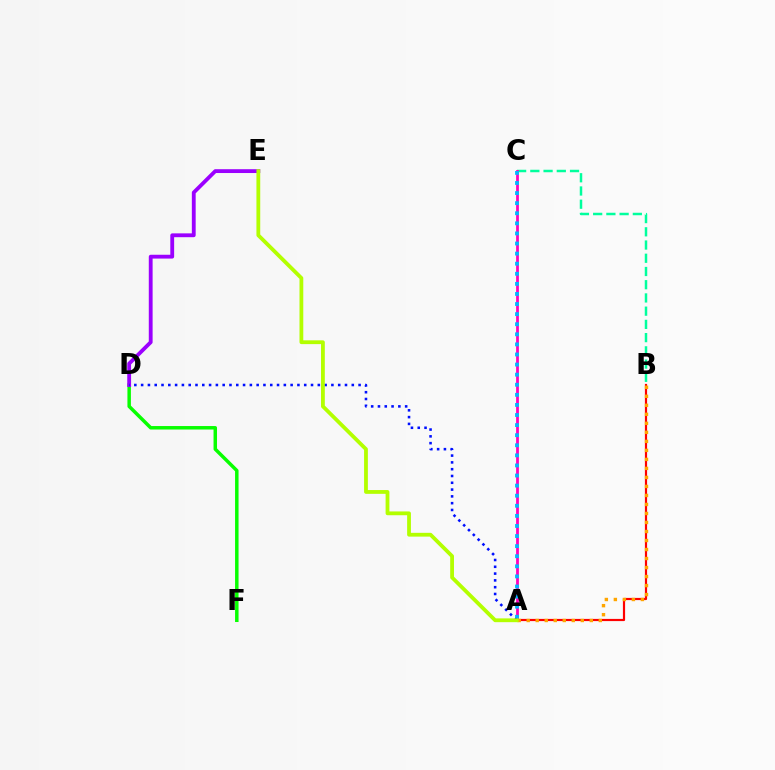{('D', 'F'): [{'color': '#08ff00', 'line_style': 'solid', 'thickness': 2.5}], ('B', 'C'): [{'color': '#00ff9d', 'line_style': 'dashed', 'thickness': 1.8}], ('A', 'C'): [{'color': '#ff00bd', 'line_style': 'solid', 'thickness': 2.01}, {'color': '#00b5ff', 'line_style': 'dotted', 'thickness': 2.74}], ('D', 'E'): [{'color': '#9b00ff', 'line_style': 'solid', 'thickness': 2.76}], ('A', 'B'): [{'color': '#ff0000', 'line_style': 'solid', 'thickness': 1.57}, {'color': '#ffa500', 'line_style': 'dotted', 'thickness': 2.45}], ('A', 'D'): [{'color': '#0010ff', 'line_style': 'dotted', 'thickness': 1.85}], ('A', 'E'): [{'color': '#b3ff00', 'line_style': 'solid', 'thickness': 2.73}]}